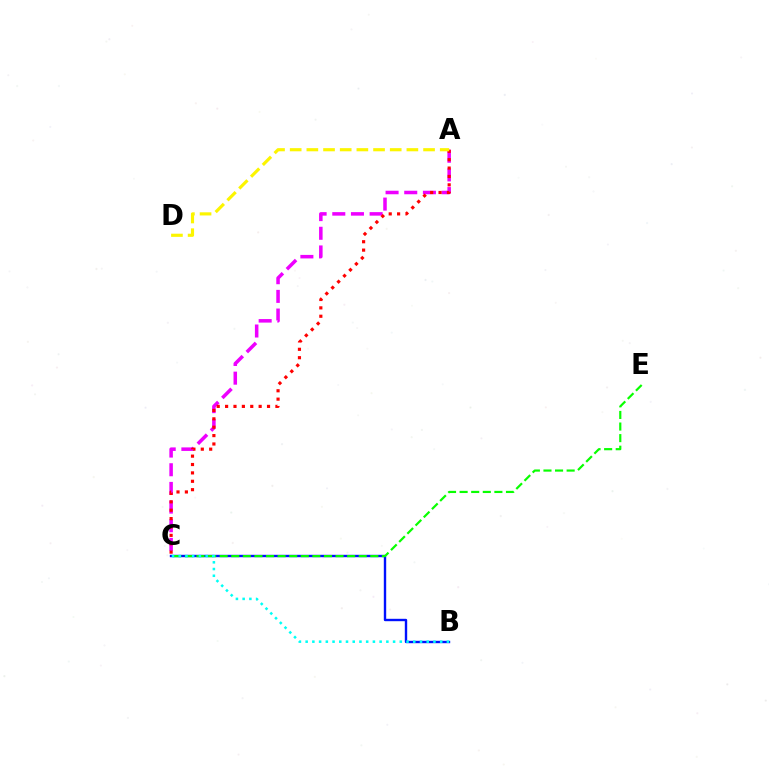{('B', 'C'): [{'color': '#0010ff', 'line_style': 'solid', 'thickness': 1.72}, {'color': '#00fff6', 'line_style': 'dotted', 'thickness': 1.83}], ('A', 'C'): [{'color': '#ee00ff', 'line_style': 'dashed', 'thickness': 2.54}, {'color': '#ff0000', 'line_style': 'dotted', 'thickness': 2.28}], ('A', 'D'): [{'color': '#fcf500', 'line_style': 'dashed', 'thickness': 2.26}], ('C', 'E'): [{'color': '#08ff00', 'line_style': 'dashed', 'thickness': 1.57}]}